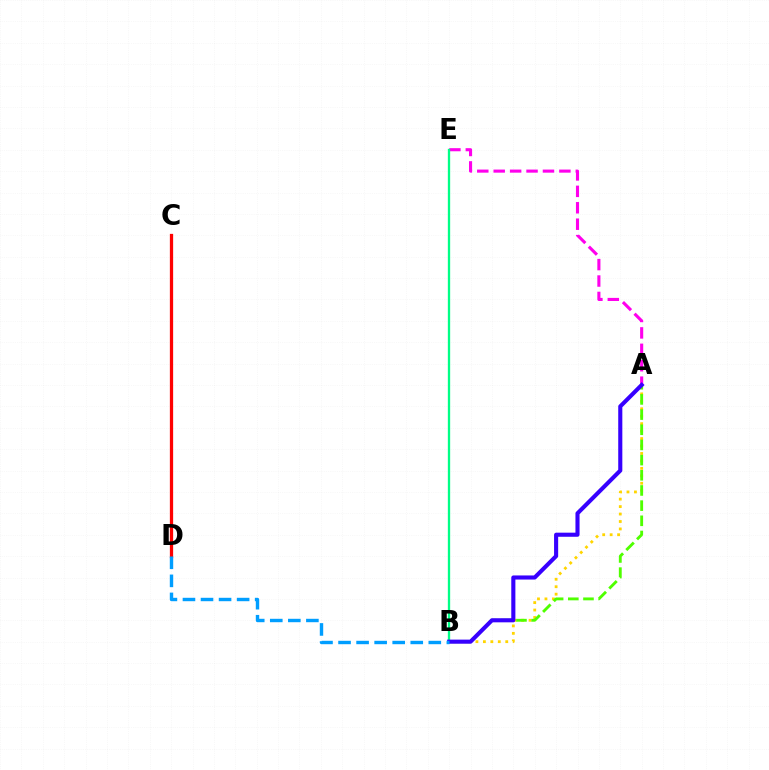{('A', 'E'): [{'color': '#ff00ed', 'line_style': 'dashed', 'thickness': 2.23}], ('A', 'B'): [{'color': '#ffd500', 'line_style': 'dotted', 'thickness': 2.02}, {'color': '#4fff00', 'line_style': 'dashed', 'thickness': 2.06}, {'color': '#3700ff', 'line_style': 'solid', 'thickness': 2.95}], ('B', 'E'): [{'color': '#00ff86', 'line_style': 'solid', 'thickness': 1.67}], ('C', 'D'): [{'color': '#ff0000', 'line_style': 'solid', 'thickness': 2.35}], ('B', 'D'): [{'color': '#009eff', 'line_style': 'dashed', 'thickness': 2.45}]}